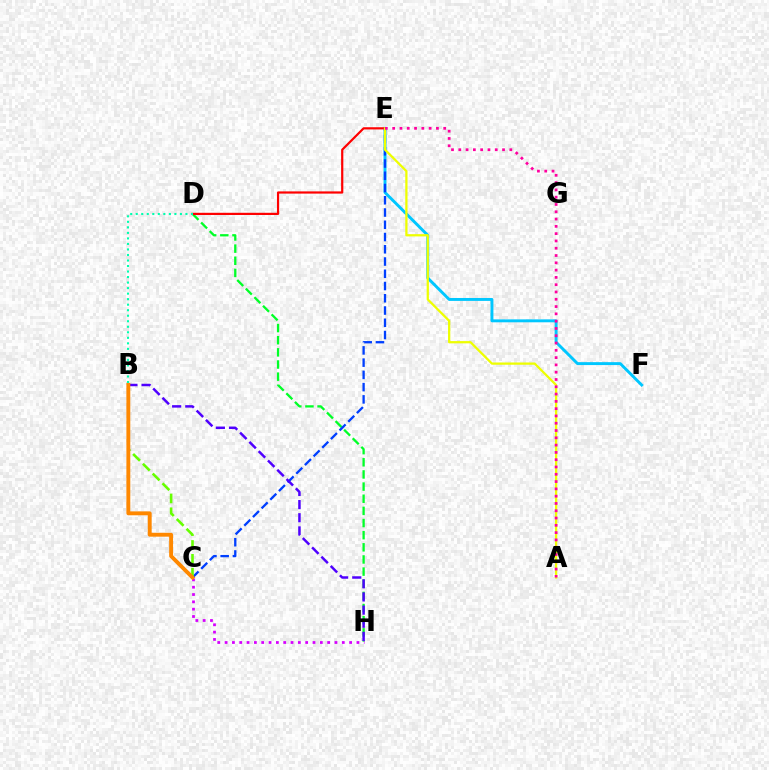{('E', 'F'): [{'color': '#00c7ff', 'line_style': 'solid', 'thickness': 2.1}], ('D', 'H'): [{'color': '#00ff27', 'line_style': 'dashed', 'thickness': 1.65}], ('D', 'E'): [{'color': '#ff0000', 'line_style': 'solid', 'thickness': 1.58}], ('B', 'D'): [{'color': '#00ffaf', 'line_style': 'dotted', 'thickness': 1.5}], ('C', 'E'): [{'color': '#003fff', 'line_style': 'dashed', 'thickness': 1.66}], ('A', 'E'): [{'color': '#eeff00', 'line_style': 'solid', 'thickness': 1.62}, {'color': '#ff00a0', 'line_style': 'dotted', 'thickness': 1.98}], ('C', 'H'): [{'color': '#d600ff', 'line_style': 'dotted', 'thickness': 1.99}], ('B', 'H'): [{'color': '#4f00ff', 'line_style': 'dashed', 'thickness': 1.79}], ('B', 'C'): [{'color': '#66ff00', 'line_style': 'dashed', 'thickness': 1.88}, {'color': '#ff8800', 'line_style': 'solid', 'thickness': 2.8}]}